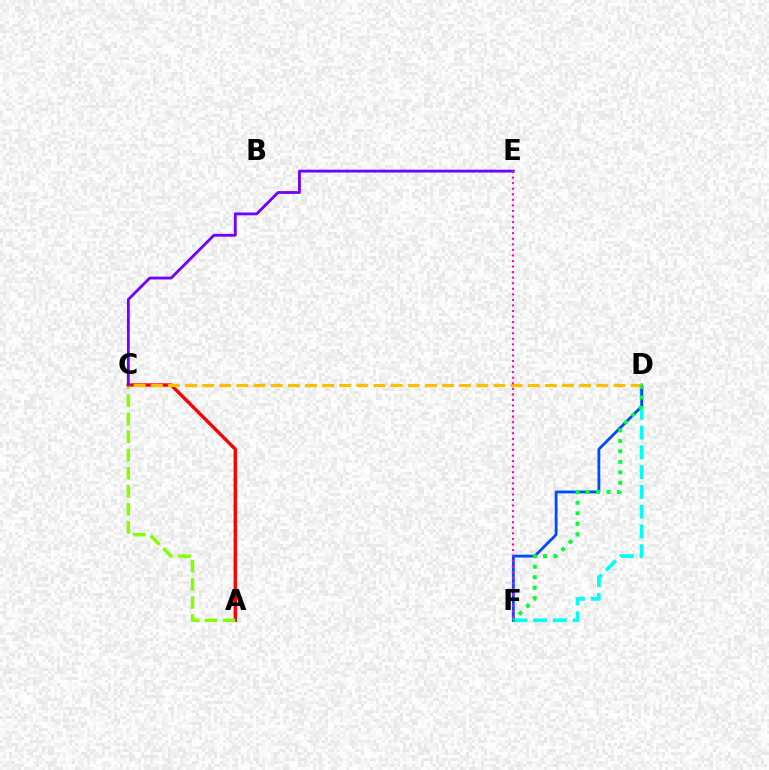{('A', 'C'): [{'color': '#ff0000', 'line_style': 'solid', 'thickness': 2.44}, {'color': '#84ff00', 'line_style': 'dashed', 'thickness': 2.46}], ('D', 'F'): [{'color': '#00fff6', 'line_style': 'dashed', 'thickness': 2.69}, {'color': '#004bff', 'line_style': 'solid', 'thickness': 2.03}, {'color': '#00ff39', 'line_style': 'dotted', 'thickness': 2.84}], ('C', 'D'): [{'color': '#ffbd00', 'line_style': 'dashed', 'thickness': 2.33}], ('C', 'E'): [{'color': '#7200ff', 'line_style': 'solid', 'thickness': 2.03}], ('E', 'F'): [{'color': '#ff00cf', 'line_style': 'dotted', 'thickness': 1.51}]}